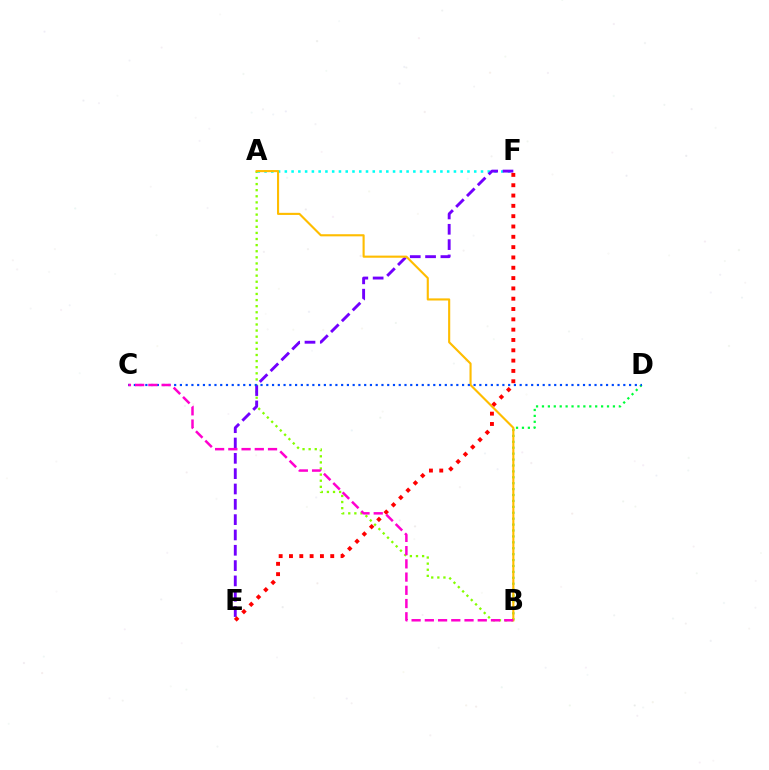{('B', 'D'): [{'color': '#00ff39', 'line_style': 'dotted', 'thickness': 1.61}], ('A', 'B'): [{'color': '#84ff00', 'line_style': 'dotted', 'thickness': 1.66}, {'color': '#ffbd00', 'line_style': 'solid', 'thickness': 1.53}], ('A', 'F'): [{'color': '#00fff6', 'line_style': 'dotted', 'thickness': 1.84}], ('E', 'F'): [{'color': '#7200ff', 'line_style': 'dashed', 'thickness': 2.08}, {'color': '#ff0000', 'line_style': 'dotted', 'thickness': 2.8}], ('C', 'D'): [{'color': '#004bff', 'line_style': 'dotted', 'thickness': 1.56}], ('B', 'C'): [{'color': '#ff00cf', 'line_style': 'dashed', 'thickness': 1.8}]}